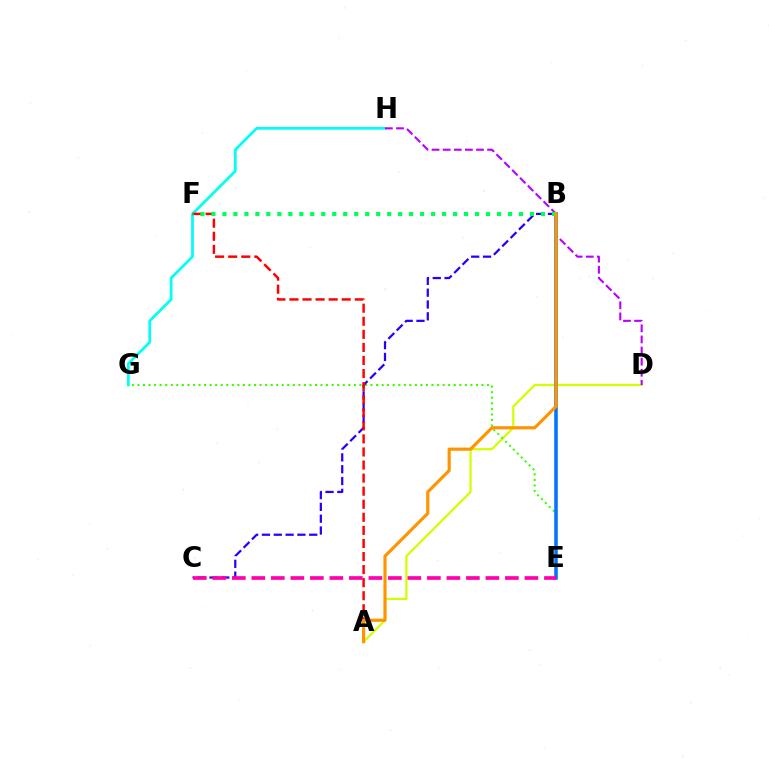{('G', 'H'): [{'color': '#00fff6', 'line_style': 'solid', 'thickness': 1.98}], ('A', 'D'): [{'color': '#d1ff00', 'line_style': 'solid', 'thickness': 1.6}], ('E', 'G'): [{'color': '#3dff00', 'line_style': 'dotted', 'thickness': 1.51}], ('B', 'C'): [{'color': '#2500ff', 'line_style': 'dashed', 'thickness': 1.61}], ('A', 'F'): [{'color': '#ff0000', 'line_style': 'dashed', 'thickness': 1.78}], ('D', 'H'): [{'color': '#b900ff', 'line_style': 'dashed', 'thickness': 1.51}], ('B', 'E'): [{'color': '#0074ff', 'line_style': 'solid', 'thickness': 2.54}], ('B', 'F'): [{'color': '#00ff5c', 'line_style': 'dotted', 'thickness': 2.98}], ('A', 'B'): [{'color': '#ff9400', 'line_style': 'solid', 'thickness': 2.27}], ('C', 'E'): [{'color': '#ff00ac', 'line_style': 'dashed', 'thickness': 2.65}]}